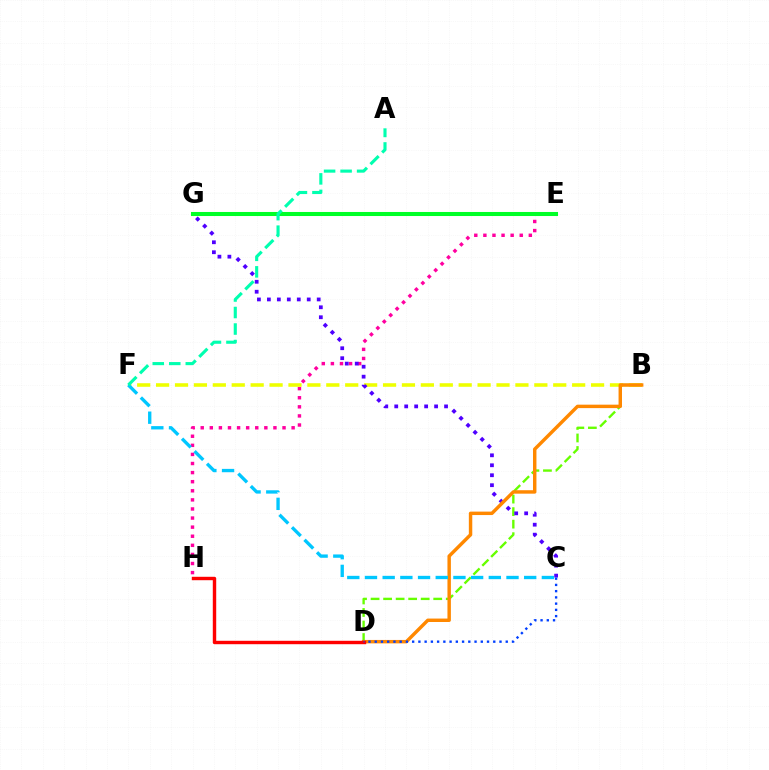{('E', 'H'): [{'color': '#ff00a0', 'line_style': 'dotted', 'thickness': 2.47}], ('B', 'D'): [{'color': '#66ff00', 'line_style': 'dashed', 'thickness': 1.7}, {'color': '#ff8800', 'line_style': 'solid', 'thickness': 2.48}], ('B', 'F'): [{'color': '#eeff00', 'line_style': 'dashed', 'thickness': 2.57}], ('C', 'G'): [{'color': '#4f00ff', 'line_style': 'dotted', 'thickness': 2.71}], ('E', 'G'): [{'color': '#d600ff', 'line_style': 'dashed', 'thickness': 2.03}, {'color': '#00ff27', 'line_style': 'solid', 'thickness': 2.92}], ('D', 'H'): [{'color': '#ff0000', 'line_style': 'solid', 'thickness': 2.46}], ('C', 'F'): [{'color': '#00c7ff', 'line_style': 'dashed', 'thickness': 2.4}], ('C', 'D'): [{'color': '#003fff', 'line_style': 'dotted', 'thickness': 1.7}], ('A', 'F'): [{'color': '#00ffaf', 'line_style': 'dashed', 'thickness': 2.24}]}